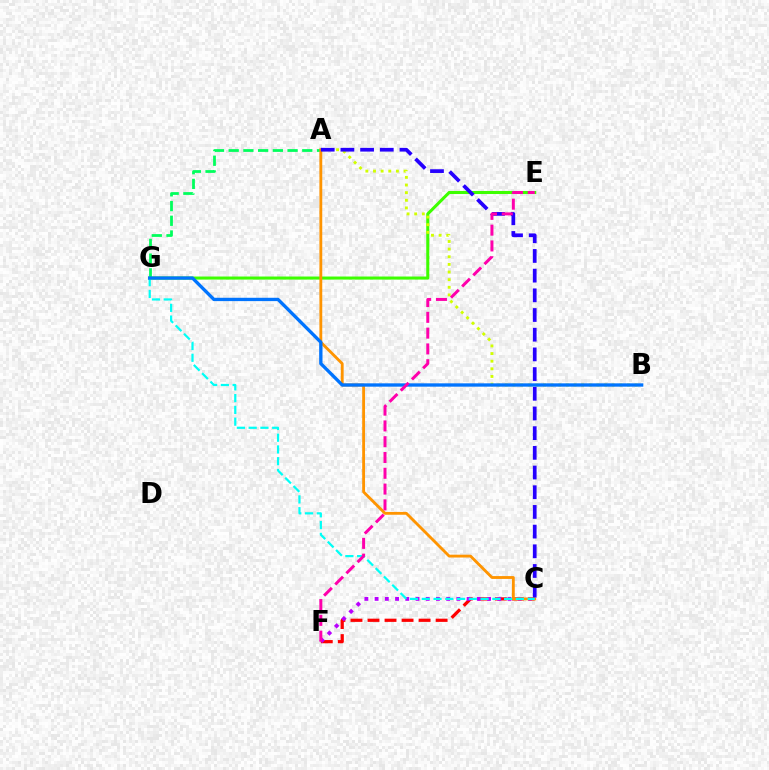{('E', 'G'): [{'color': '#3dff00', 'line_style': 'solid', 'thickness': 2.2}], ('A', 'B'): [{'color': '#d1ff00', 'line_style': 'dotted', 'thickness': 2.07}], ('A', 'G'): [{'color': '#00ff5c', 'line_style': 'dashed', 'thickness': 2.0}], ('C', 'F'): [{'color': '#ff0000', 'line_style': 'dashed', 'thickness': 2.31}, {'color': '#b900ff', 'line_style': 'dotted', 'thickness': 2.78}], ('A', 'C'): [{'color': '#ff9400', 'line_style': 'solid', 'thickness': 2.04}, {'color': '#2500ff', 'line_style': 'dashed', 'thickness': 2.67}], ('C', 'G'): [{'color': '#00fff6', 'line_style': 'dashed', 'thickness': 1.6}], ('B', 'G'): [{'color': '#0074ff', 'line_style': 'solid', 'thickness': 2.4}], ('E', 'F'): [{'color': '#ff00ac', 'line_style': 'dashed', 'thickness': 2.14}]}